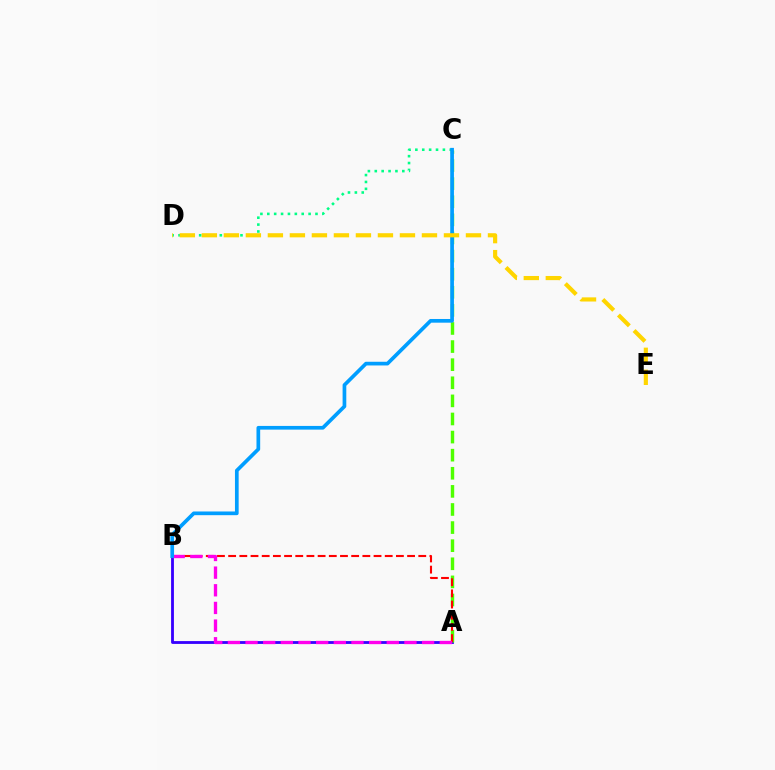{('C', 'D'): [{'color': '#00ff86', 'line_style': 'dotted', 'thickness': 1.87}], ('A', 'B'): [{'color': '#3700ff', 'line_style': 'solid', 'thickness': 2.03}, {'color': '#ff0000', 'line_style': 'dashed', 'thickness': 1.52}, {'color': '#ff00ed', 'line_style': 'dashed', 'thickness': 2.4}], ('A', 'C'): [{'color': '#4fff00', 'line_style': 'dashed', 'thickness': 2.46}], ('B', 'C'): [{'color': '#009eff', 'line_style': 'solid', 'thickness': 2.66}], ('D', 'E'): [{'color': '#ffd500', 'line_style': 'dashed', 'thickness': 2.99}]}